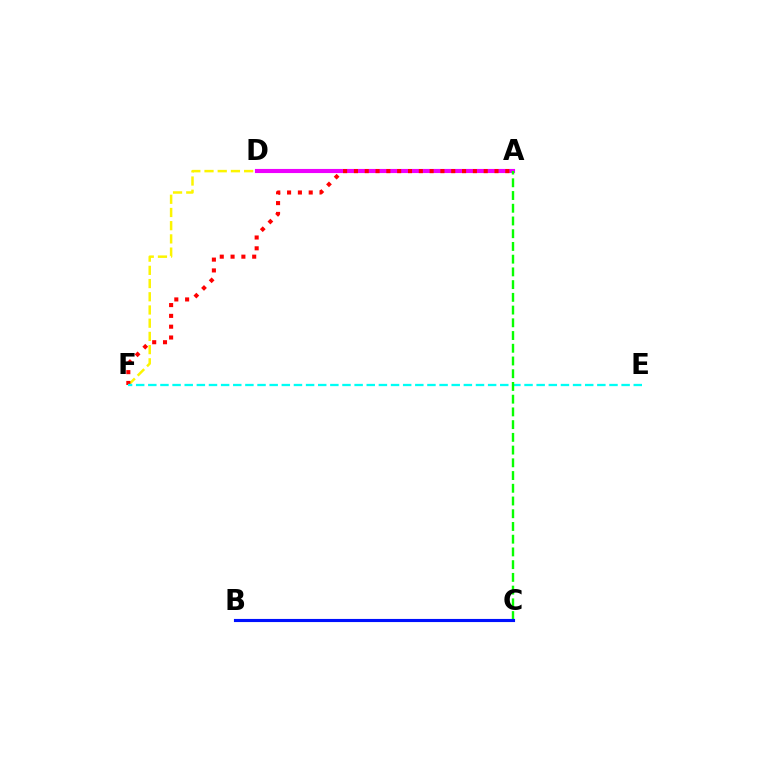{('D', 'F'): [{'color': '#fcf500', 'line_style': 'dashed', 'thickness': 1.79}], ('A', 'D'): [{'color': '#ee00ff', 'line_style': 'solid', 'thickness': 2.96}], ('A', 'F'): [{'color': '#ff0000', 'line_style': 'dotted', 'thickness': 2.94}], ('E', 'F'): [{'color': '#00fff6', 'line_style': 'dashed', 'thickness': 1.65}], ('A', 'C'): [{'color': '#08ff00', 'line_style': 'dashed', 'thickness': 1.73}], ('B', 'C'): [{'color': '#0010ff', 'line_style': 'solid', 'thickness': 2.25}]}